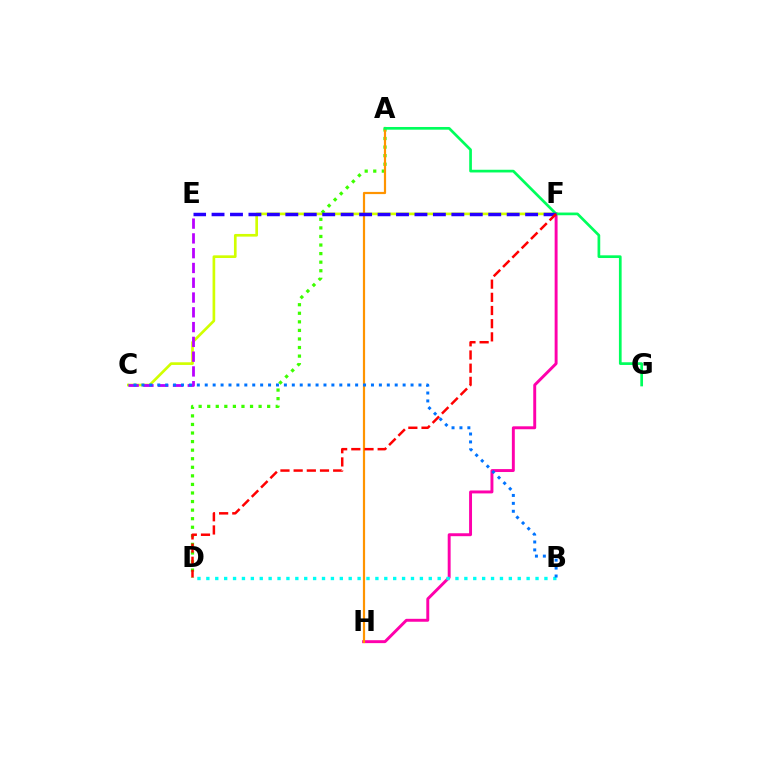{('F', 'H'): [{'color': '#ff00ac', 'line_style': 'solid', 'thickness': 2.11}], ('C', 'F'): [{'color': '#d1ff00', 'line_style': 'solid', 'thickness': 1.92}], ('B', 'D'): [{'color': '#00fff6', 'line_style': 'dotted', 'thickness': 2.42}], ('C', 'E'): [{'color': '#b900ff', 'line_style': 'dashed', 'thickness': 2.01}], ('A', 'D'): [{'color': '#3dff00', 'line_style': 'dotted', 'thickness': 2.33}], ('A', 'H'): [{'color': '#ff9400', 'line_style': 'solid', 'thickness': 1.59}], ('B', 'C'): [{'color': '#0074ff', 'line_style': 'dotted', 'thickness': 2.15}], ('A', 'G'): [{'color': '#00ff5c', 'line_style': 'solid', 'thickness': 1.95}], ('E', 'F'): [{'color': '#2500ff', 'line_style': 'dashed', 'thickness': 2.51}], ('D', 'F'): [{'color': '#ff0000', 'line_style': 'dashed', 'thickness': 1.79}]}